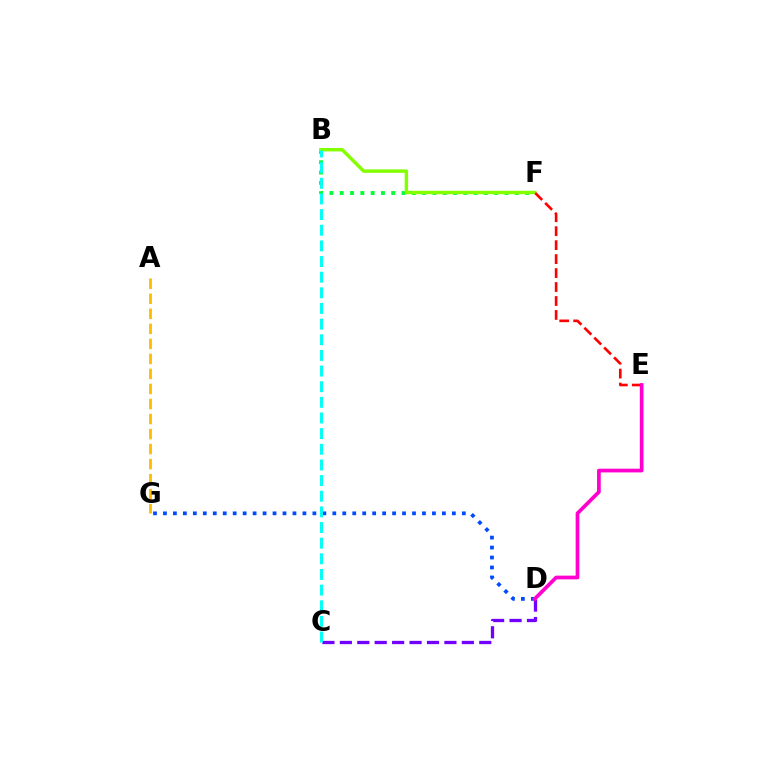{('D', 'G'): [{'color': '#004bff', 'line_style': 'dotted', 'thickness': 2.71}], ('C', 'D'): [{'color': '#7200ff', 'line_style': 'dashed', 'thickness': 2.37}], ('B', 'F'): [{'color': '#00ff39', 'line_style': 'dotted', 'thickness': 2.8}, {'color': '#84ff00', 'line_style': 'solid', 'thickness': 2.48}], ('E', 'F'): [{'color': '#ff0000', 'line_style': 'dashed', 'thickness': 1.9}], ('B', 'C'): [{'color': '#00fff6', 'line_style': 'dashed', 'thickness': 2.13}], ('D', 'E'): [{'color': '#ff00cf', 'line_style': 'solid', 'thickness': 2.67}], ('A', 'G'): [{'color': '#ffbd00', 'line_style': 'dashed', 'thickness': 2.04}]}